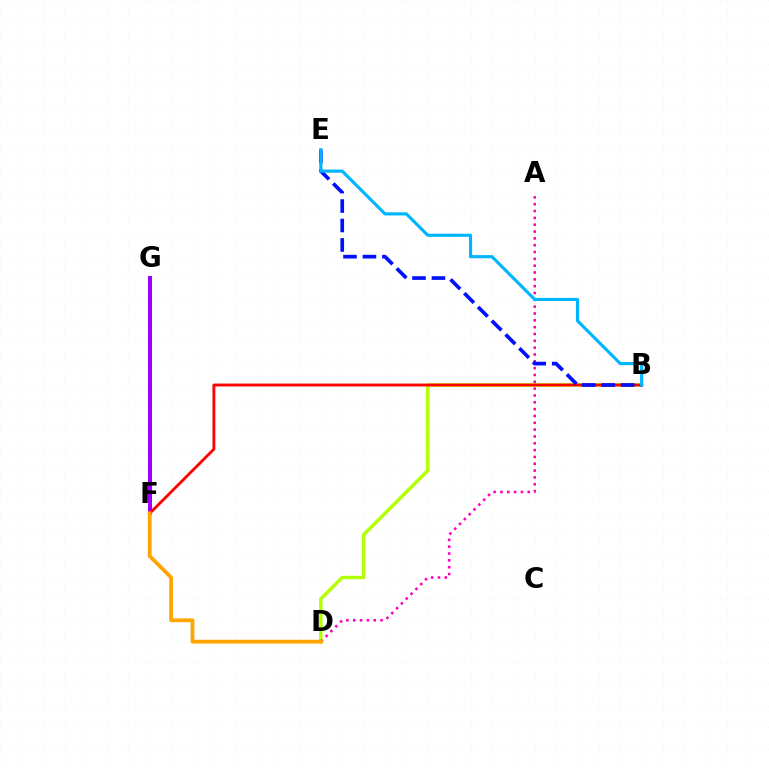{('F', 'G'): [{'color': '#08ff00', 'line_style': 'solid', 'thickness': 1.63}, {'color': '#00ff9d', 'line_style': 'dashed', 'thickness': 1.9}, {'color': '#9b00ff', 'line_style': 'solid', 'thickness': 2.9}], ('B', 'D'): [{'color': '#b3ff00', 'line_style': 'solid', 'thickness': 2.47}], ('B', 'F'): [{'color': '#ff0000', 'line_style': 'solid', 'thickness': 2.06}], ('A', 'D'): [{'color': '#ff00bd', 'line_style': 'dotted', 'thickness': 1.86}], ('D', 'F'): [{'color': '#ffa500', 'line_style': 'solid', 'thickness': 2.72}], ('B', 'E'): [{'color': '#0010ff', 'line_style': 'dashed', 'thickness': 2.64}, {'color': '#00b5ff', 'line_style': 'solid', 'thickness': 2.25}]}